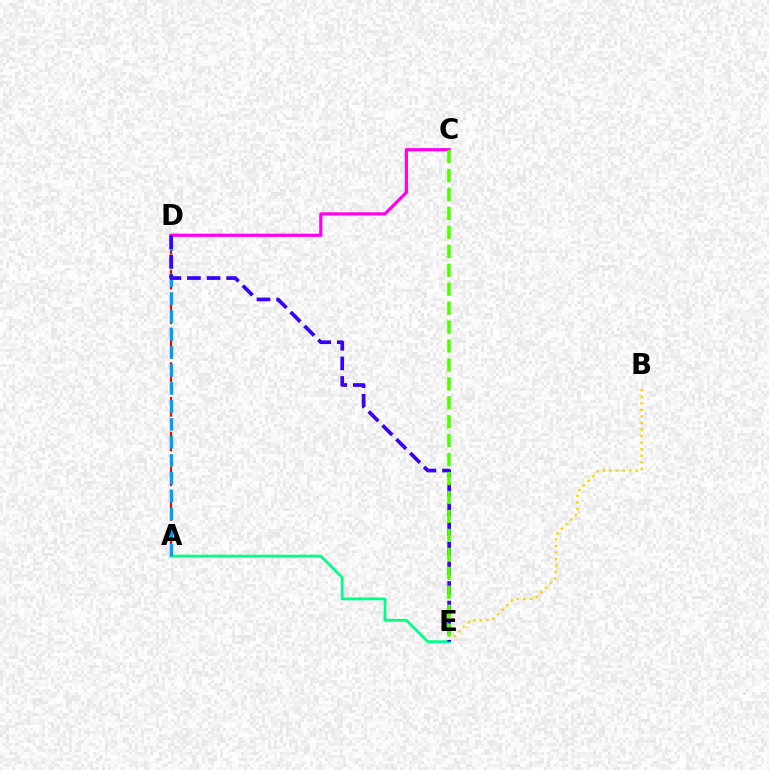{('B', 'E'): [{'color': '#ffd500', 'line_style': 'dotted', 'thickness': 1.78}], ('A', 'D'): [{'color': '#ff0000', 'line_style': 'dashed', 'thickness': 1.57}, {'color': '#009eff', 'line_style': 'dashed', 'thickness': 2.44}], ('C', 'D'): [{'color': '#ff00ed', 'line_style': 'solid', 'thickness': 2.29}], ('A', 'E'): [{'color': '#00ff86', 'line_style': 'solid', 'thickness': 2.0}], ('D', 'E'): [{'color': '#3700ff', 'line_style': 'dashed', 'thickness': 2.66}], ('C', 'E'): [{'color': '#4fff00', 'line_style': 'dashed', 'thickness': 2.57}]}